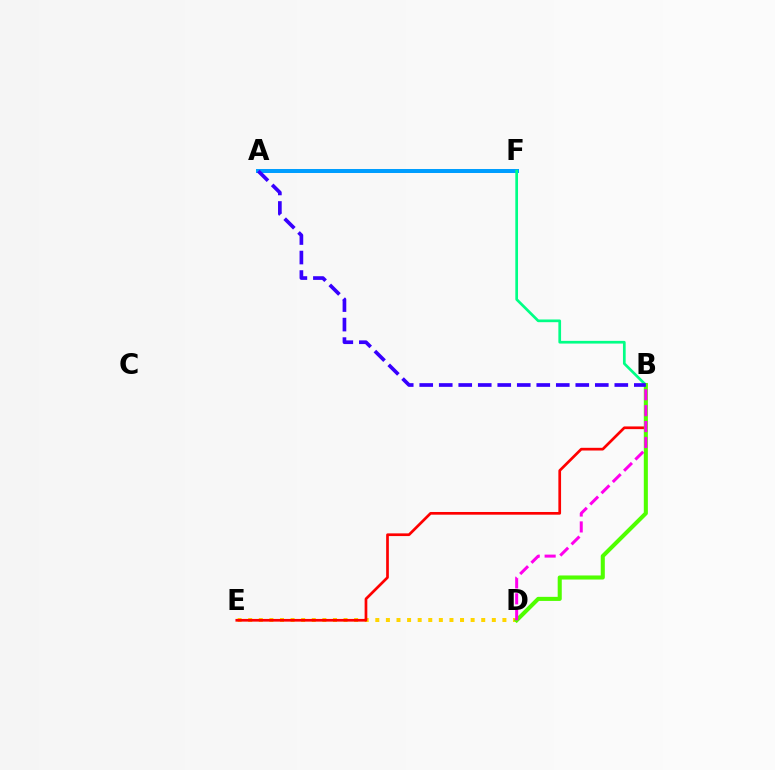{('A', 'F'): [{'color': '#009eff', 'line_style': 'solid', 'thickness': 2.87}], ('D', 'E'): [{'color': '#ffd500', 'line_style': 'dotted', 'thickness': 2.88}], ('B', 'E'): [{'color': '#ff0000', 'line_style': 'solid', 'thickness': 1.94}], ('B', 'F'): [{'color': '#00ff86', 'line_style': 'solid', 'thickness': 1.94}], ('B', 'D'): [{'color': '#4fff00', 'line_style': 'solid', 'thickness': 2.93}, {'color': '#ff00ed', 'line_style': 'dashed', 'thickness': 2.16}], ('A', 'B'): [{'color': '#3700ff', 'line_style': 'dashed', 'thickness': 2.65}]}